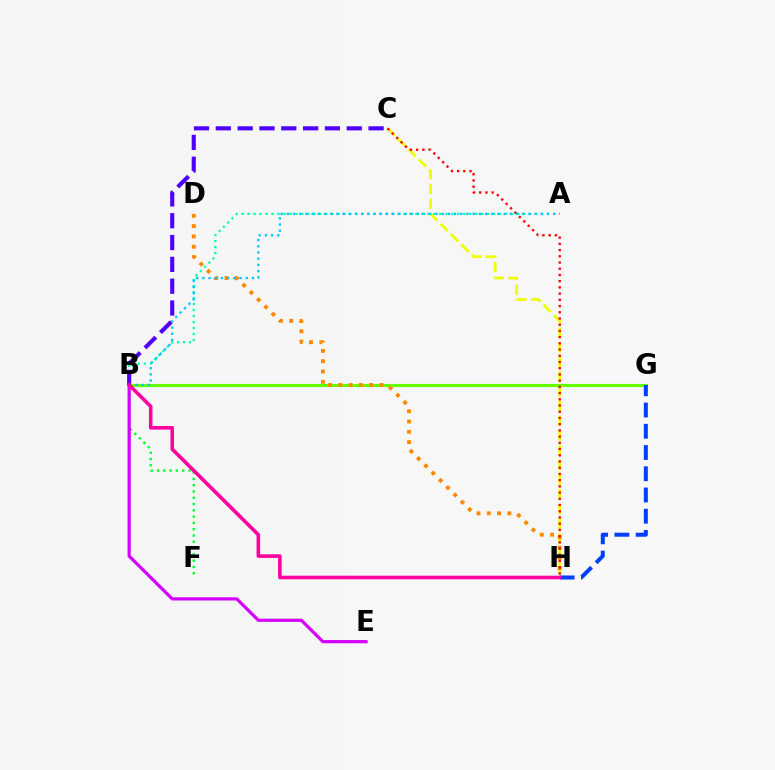{('C', 'H'): [{'color': '#eeff00', 'line_style': 'dashed', 'thickness': 2.0}, {'color': '#ff0000', 'line_style': 'dotted', 'thickness': 1.69}], ('B', 'G'): [{'color': '#66ff00', 'line_style': 'solid', 'thickness': 2.26}], ('A', 'B'): [{'color': '#00ffaf', 'line_style': 'dotted', 'thickness': 1.63}, {'color': '#00c7ff', 'line_style': 'dotted', 'thickness': 1.68}], ('B', 'F'): [{'color': '#00ff27', 'line_style': 'dotted', 'thickness': 1.71}], ('B', 'C'): [{'color': '#4f00ff', 'line_style': 'dashed', 'thickness': 2.96}], ('D', 'H'): [{'color': '#ff8800', 'line_style': 'dotted', 'thickness': 2.8}], ('B', 'E'): [{'color': '#d600ff', 'line_style': 'solid', 'thickness': 2.32}], ('G', 'H'): [{'color': '#003fff', 'line_style': 'dashed', 'thickness': 2.88}], ('B', 'H'): [{'color': '#ff00a0', 'line_style': 'solid', 'thickness': 2.59}]}